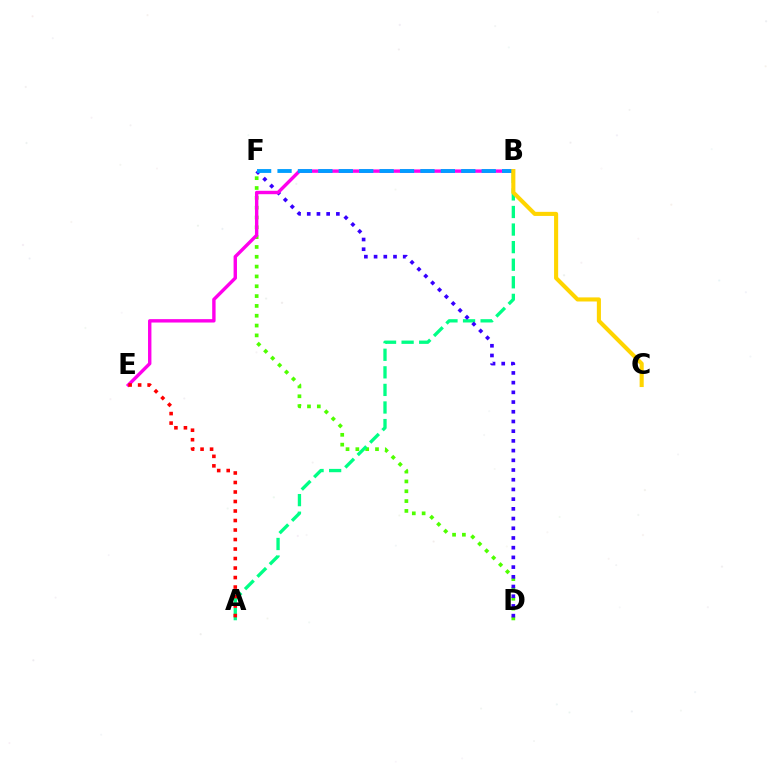{('D', 'F'): [{'color': '#4fff00', 'line_style': 'dotted', 'thickness': 2.67}, {'color': '#3700ff', 'line_style': 'dotted', 'thickness': 2.64}], ('A', 'B'): [{'color': '#00ff86', 'line_style': 'dashed', 'thickness': 2.39}], ('B', 'E'): [{'color': '#ff00ed', 'line_style': 'solid', 'thickness': 2.45}], ('B', 'F'): [{'color': '#009eff', 'line_style': 'dashed', 'thickness': 2.77}], ('B', 'C'): [{'color': '#ffd500', 'line_style': 'solid', 'thickness': 2.95}], ('A', 'E'): [{'color': '#ff0000', 'line_style': 'dotted', 'thickness': 2.58}]}